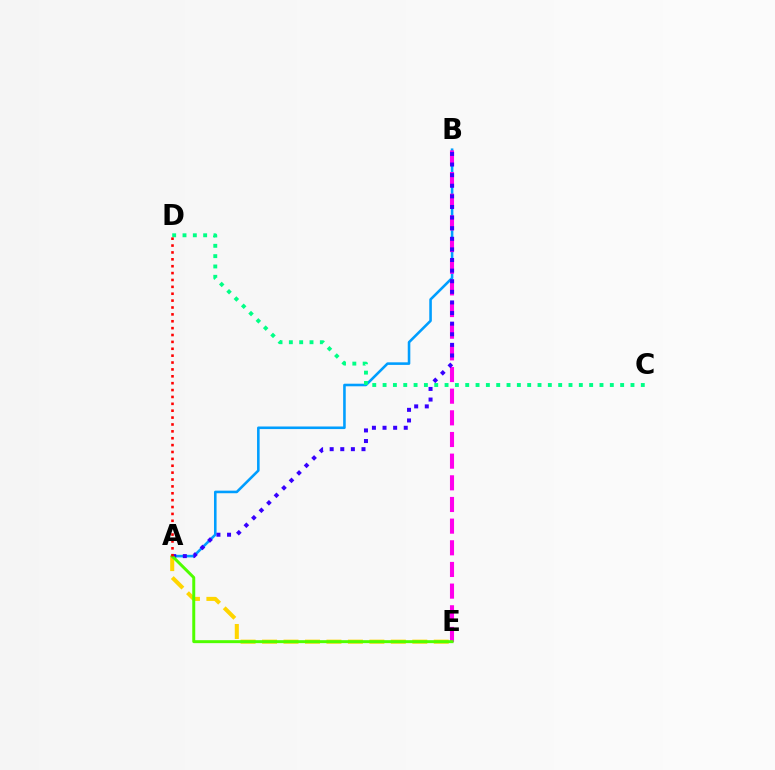{('A', 'E'): [{'color': '#ffd500', 'line_style': 'dashed', 'thickness': 2.92}, {'color': '#4fff00', 'line_style': 'solid', 'thickness': 2.13}], ('A', 'B'): [{'color': '#009eff', 'line_style': 'solid', 'thickness': 1.86}, {'color': '#3700ff', 'line_style': 'dotted', 'thickness': 2.88}], ('C', 'D'): [{'color': '#00ff86', 'line_style': 'dotted', 'thickness': 2.81}], ('B', 'E'): [{'color': '#ff00ed', 'line_style': 'dashed', 'thickness': 2.94}], ('A', 'D'): [{'color': '#ff0000', 'line_style': 'dotted', 'thickness': 1.87}]}